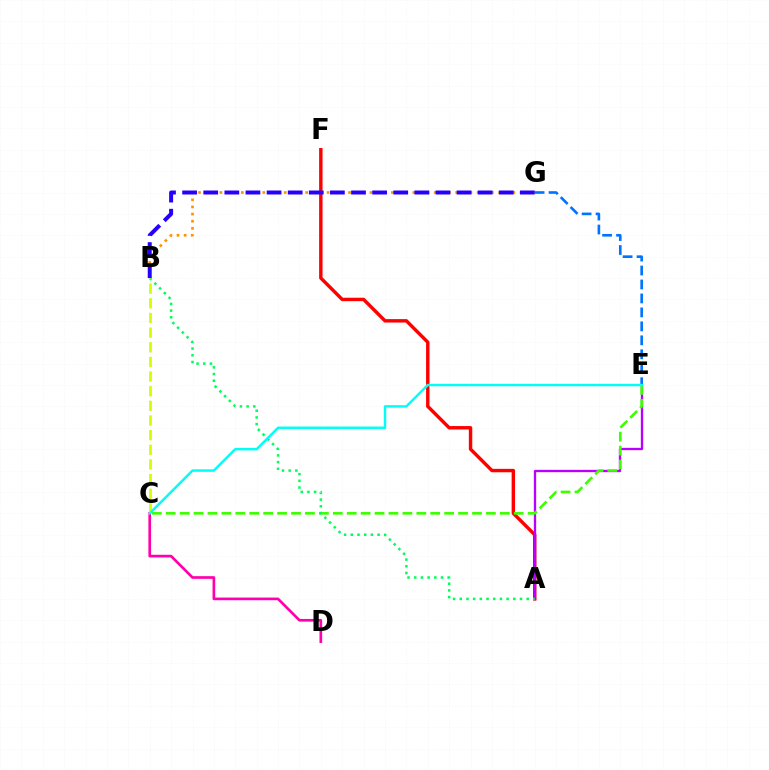{('E', 'G'): [{'color': '#0074ff', 'line_style': 'dashed', 'thickness': 1.9}], ('A', 'F'): [{'color': '#ff0000', 'line_style': 'solid', 'thickness': 2.47}], ('B', 'G'): [{'color': '#ff9400', 'line_style': 'dotted', 'thickness': 1.94}, {'color': '#2500ff', 'line_style': 'dashed', 'thickness': 2.87}], ('A', 'E'): [{'color': '#b900ff', 'line_style': 'solid', 'thickness': 1.67}], ('C', 'E'): [{'color': '#3dff00', 'line_style': 'dashed', 'thickness': 1.89}, {'color': '#00fff6', 'line_style': 'solid', 'thickness': 1.77}], ('C', 'D'): [{'color': '#ff00ac', 'line_style': 'solid', 'thickness': 1.92}], ('A', 'B'): [{'color': '#00ff5c', 'line_style': 'dotted', 'thickness': 1.82}], ('B', 'C'): [{'color': '#d1ff00', 'line_style': 'dashed', 'thickness': 1.99}]}